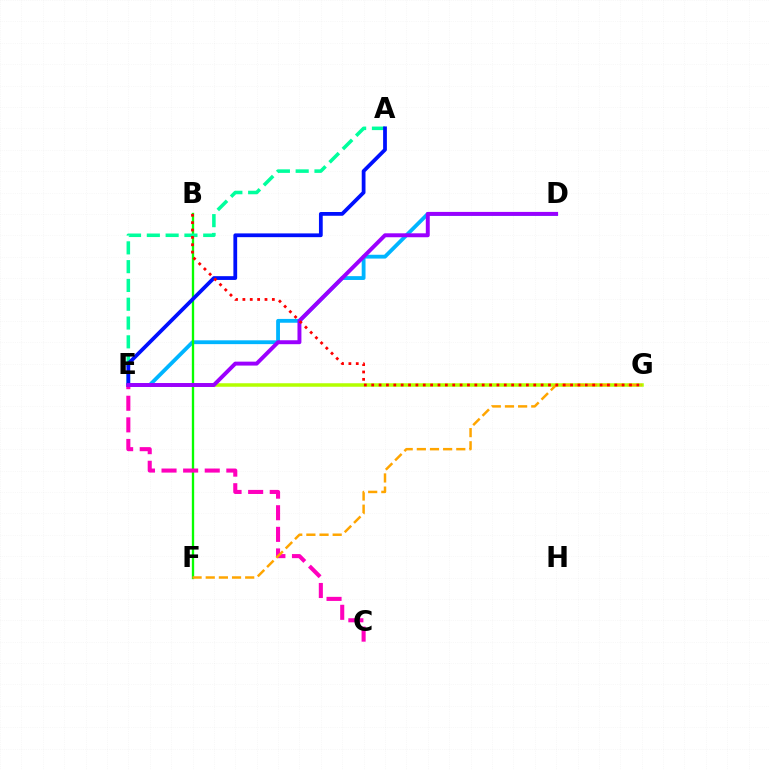{('E', 'G'): [{'color': '#b3ff00', 'line_style': 'solid', 'thickness': 2.52}], ('D', 'E'): [{'color': '#00b5ff', 'line_style': 'solid', 'thickness': 2.75}, {'color': '#9b00ff', 'line_style': 'solid', 'thickness': 2.83}], ('B', 'F'): [{'color': '#08ff00', 'line_style': 'solid', 'thickness': 1.68}], ('A', 'E'): [{'color': '#00ff9d', 'line_style': 'dashed', 'thickness': 2.55}, {'color': '#0010ff', 'line_style': 'solid', 'thickness': 2.71}], ('C', 'E'): [{'color': '#ff00bd', 'line_style': 'dashed', 'thickness': 2.93}], ('F', 'G'): [{'color': '#ffa500', 'line_style': 'dashed', 'thickness': 1.79}], ('B', 'G'): [{'color': '#ff0000', 'line_style': 'dotted', 'thickness': 2.0}]}